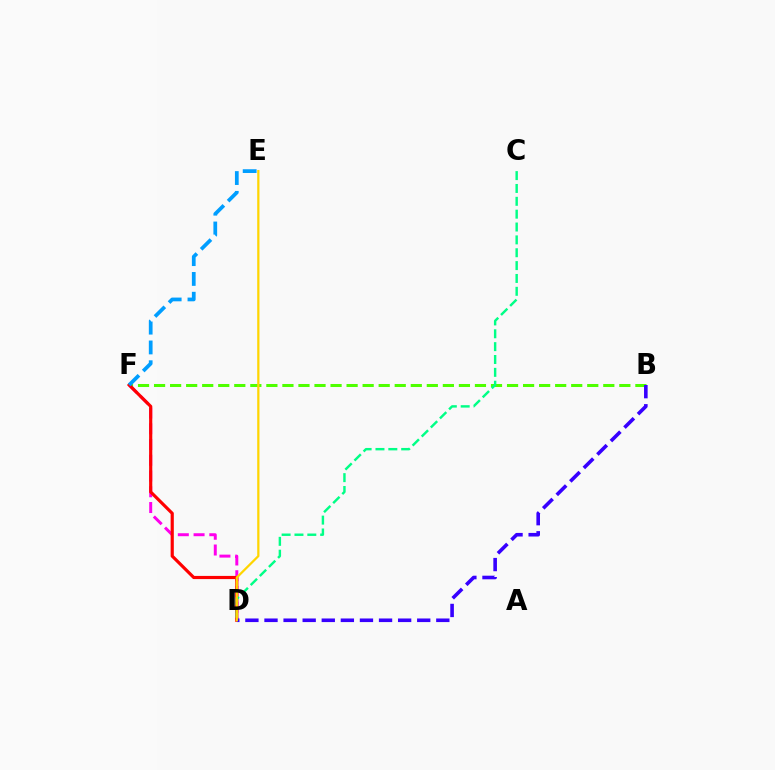{('B', 'F'): [{'color': '#4fff00', 'line_style': 'dashed', 'thickness': 2.18}], ('D', 'F'): [{'color': '#ff00ed', 'line_style': 'dashed', 'thickness': 2.14}, {'color': '#ff0000', 'line_style': 'solid', 'thickness': 2.28}], ('B', 'D'): [{'color': '#3700ff', 'line_style': 'dashed', 'thickness': 2.59}], ('E', 'F'): [{'color': '#009eff', 'line_style': 'dashed', 'thickness': 2.69}], ('C', 'D'): [{'color': '#00ff86', 'line_style': 'dashed', 'thickness': 1.75}], ('D', 'E'): [{'color': '#ffd500', 'line_style': 'solid', 'thickness': 1.61}]}